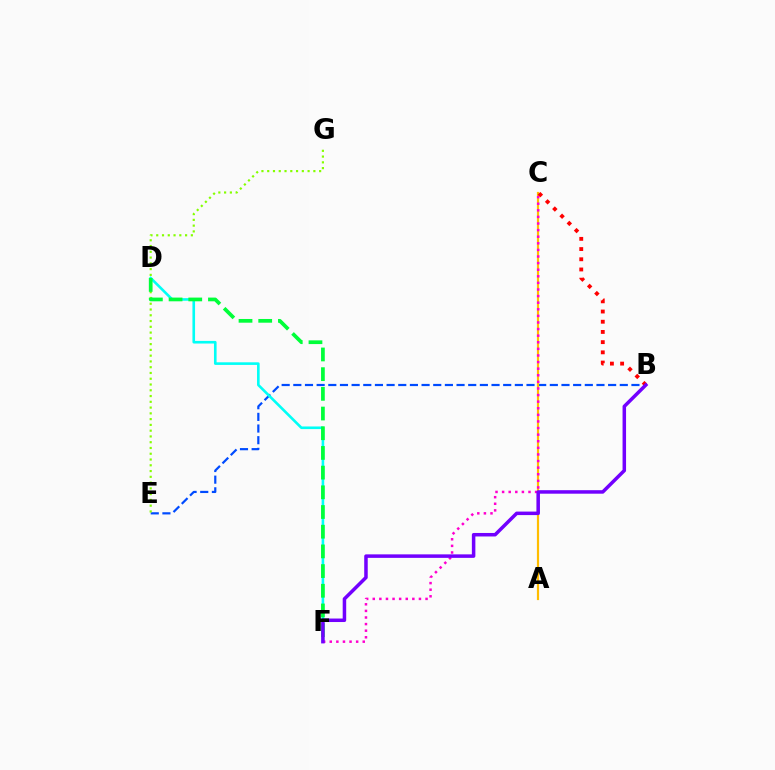{('B', 'E'): [{'color': '#004bff', 'line_style': 'dashed', 'thickness': 1.58}], ('E', 'G'): [{'color': '#84ff00', 'line_style': 'dotted', 'thickness': 1.57}], ('A', 'C'): [{'color': '#ffbd00', 'line_style': 'solid', 'thickness': 1.58}], ('D', 'F'): [{'color': '#00fff6', 'line_style': 'solid', 'thickness': 1.88}, {'color': '#00ff39', 'line_style': 'dashed', 'thickness': 2.68}], ('C', 'F'): [{'color': '#ff00cf', 'line_style': 'dotted', 'thickness': 1.79}], ('B', 'C'): [{'color': '#ff0000', 'line_style': 'dotted', 'thickness': 2.77}], ('B', 'F'): [{'color': '#7200ff', 'line_style': 'solid', 'thickness': 2.52}]}